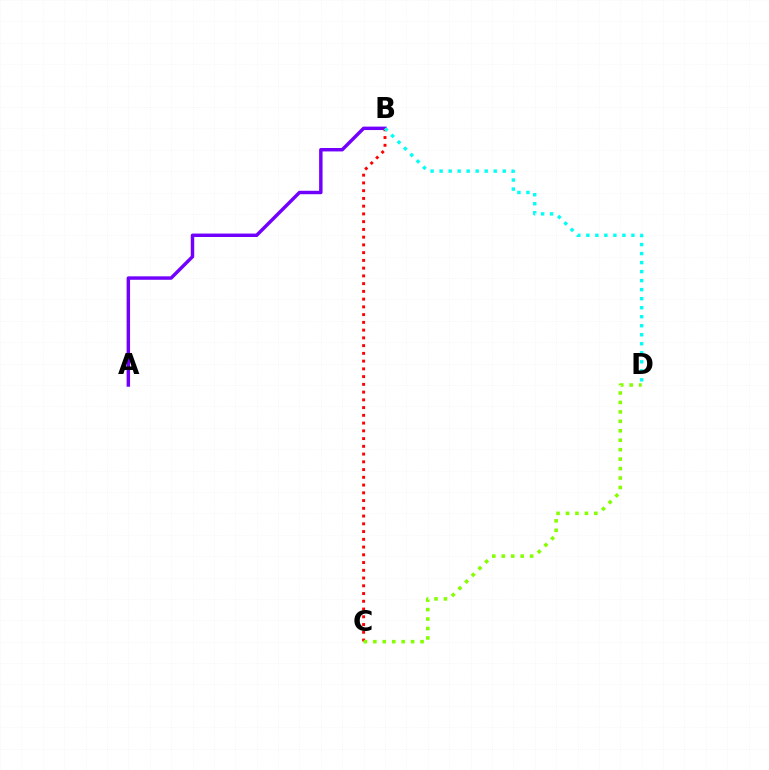{('A', 'B'): [{'color': '#7200ff', 'line_style': 'solid', 'thickness': 2.48}], ('B', 'C'): [{'color': '#ff0000', 'line_style': 'dotted', 'thickness': 2.11}], ('C', 'D'): [{'color': '#84ff00', 'line_style': 'dotted', 'thickness': 2.57}], ('B', 'D'): [{'color': '#00fff6', 'line_style': 'dotted', 'thickness': 2.45}]}